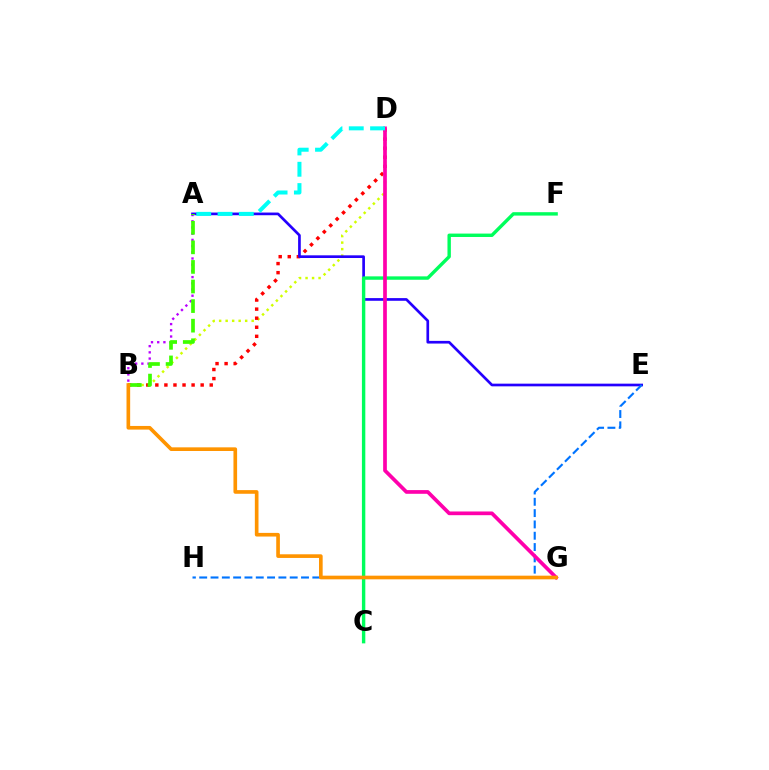{('B', 'D'): [{'color': '#d1ff00', 'line_style': 'dotted', 'thickness': 1.77}, {'color': '#ff0000', 'line_style': 'dotted', 'thickness': 2.46}], ('A', 'B'): [{'color': '#b900ff', 'line_style': 'dotted', 'thickness': 1.69}, {'color': '#3dff00', 'line_style': 'dashed', 'thickness': 2.66}], ('A', 'E'): [{'color': '#2500ff', 'line_style': 'solid', 'thickness': 1.93}], ('E', 'H'): [{'color': '#0074ff', 'line_style': 'dashed', 'thickness': 1.54}], ('C', 'F'): [{'color': '#00ff5c', 'line_style': 'solid', 'thickness': 2.45}], ('D', 'G'): [{'color': '#ff00ac', 'line_style': 'solid', 'thickness': 2.67}], ('B', 'G'): [{'color': '#ff9400', 'line_style': 'solid', 'thickness': 2.63}], ('A', 'D'): [{'color': '#00fff6', 'line_style': 'dashed', 'thickness': 2.89}]}